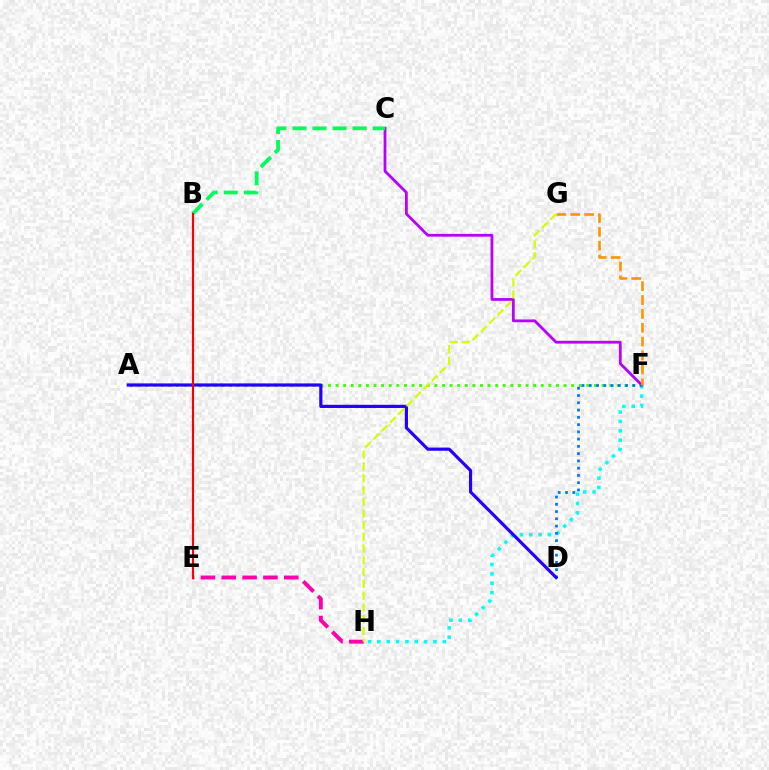{('A', 'F'): [{'color': '#3dff00', 'line_style': 'dotted', 'thickness': 2.07}], ('F', 'H'): [{'color': '#00fff6', 'line_style': 'dotted', 'thickness': 2.54}], ('C', 'F'): [{'color': '#b900ff', 'line_style': 'solid', 'thickness': 2.0}], ('D', 'F'): [{'color': '#0074ff', 'line_style': 'dotted', 'thickness': 1.97}], ('E', 'H'): [{'color': '#ff00ac', 'line_style': 'dashed', 'thickness': 2.83}], ('F', 'G'): [{'color': '#ff9400', 'line_style': 'dashed', 'thickness': 1.89}], ('A', 'D'): [{'color': '#2500ff', 'line_style': 'solid', 'thickness': 2.29}], ('B', 'C'): [{'color': '#00ff5c', 'line_style': 'dashed', 'thickness': 2.72}], ('B', 'E'): [{'color': '#ff0000', 'line_style': 'solid', 'thickness': 1.54}], ('G', 'H'): [{'color': '#d1ff00', 'line_style': 'dashed', 'thickness': 1.6}]}